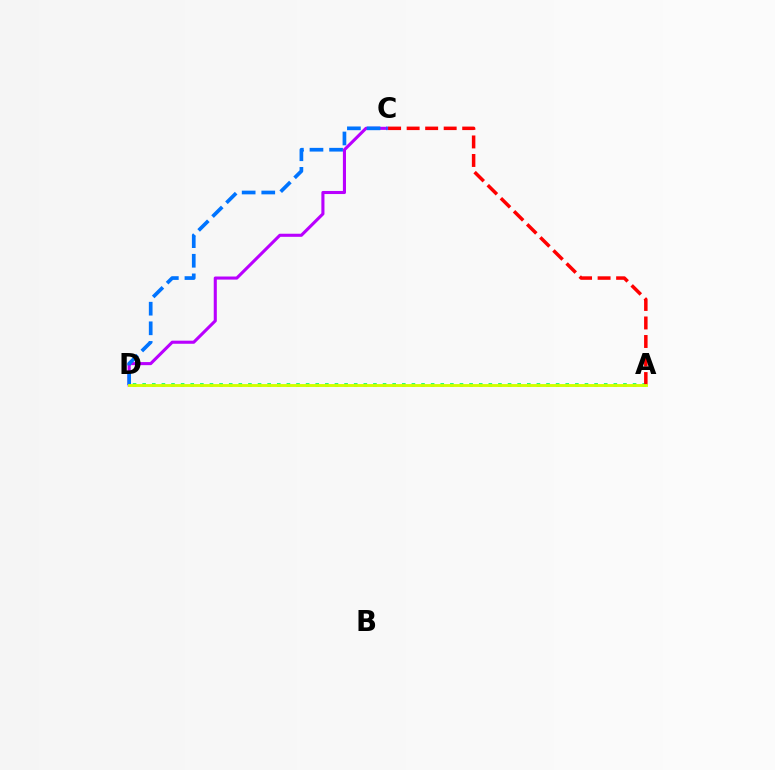{('C', 'D'): [{'color': '#b900ff', 'line_style': 'solid', 'thickness': 2.22}, {'color': '#0074ff', 'line_style': 'dashed', 'thickness': 2.66}], ('A', 'D'): [{'color': '#00ff5c', 'line_style': 'dotted', 'thickness': 2.61}, {'color': '#d1ff00', 'line_style': 'solid', 'thickness': 2.08}], ('A', 'C'): [{'color': '#ff0000', 'line_style': 'dashed', 'thickness': 2.52}]}